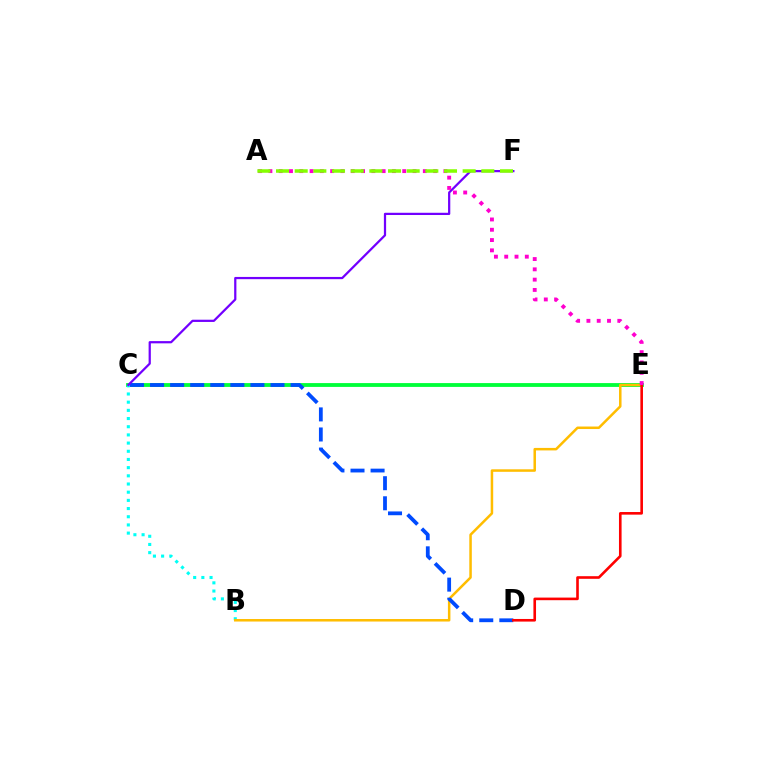{('C', 'E'): [{'color': '#00ff39', 'line_style': 'solid', 'thickness': 2.75}], ('B', 'C'): [{'color': '#00fff6', 'line_style': 'dotted', 'thickness': 2.22}], ('B', 'E'): [{'color': '#ffbd00', 'line_style': 'solid', 'thickness': 1.81}], ('C', 'D'): [{'color': '#004bff', 'line_style': 'dashed', 'thickness': 2.73}], ('C', 'F'): [{'color': '#7200ff', 'line_style': 'solid', 'thickness': 1.61}], ('D', 'E'): [{'color': '#ff0000', 'line_style': 'solid', 'thickness': 1.88}], ('A', 'E'): [{'color': '#ff00cf', 'line_style': 'dotted', 'thickness': 2.8}], ('A', 'F'): [{'color': '#84ff00', 'line_style': 'dashed', 'thickness': 2.54}]}